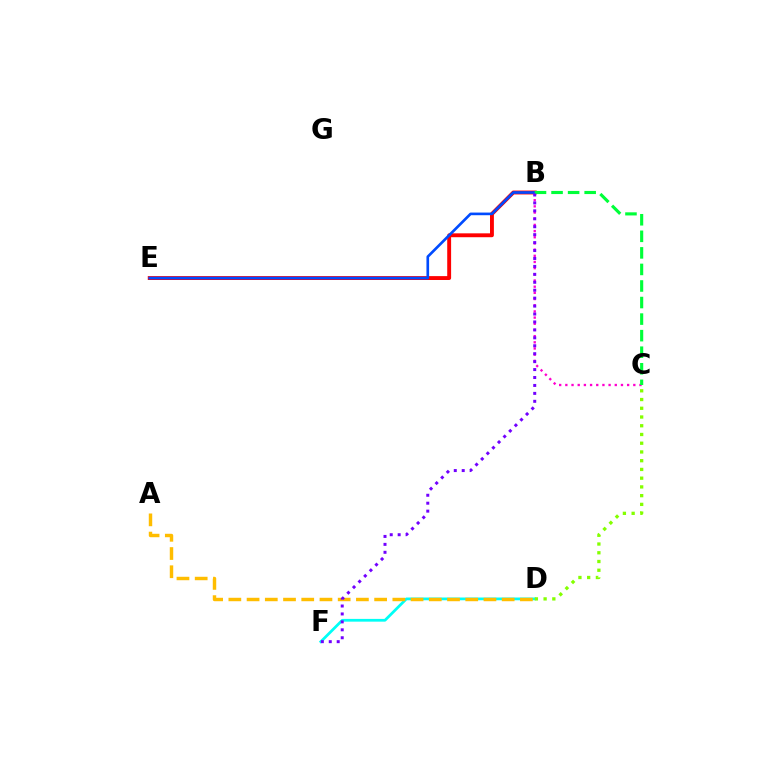{('D', 'F'): [{'color': '#00fff6', 'line_style': 'solid', 'thickness': 1.98}], ('B', 'E'): [{'color': '#ff0000', 'line_style': 'solid', 'thickness': 2.8}, {'color': '#004bff', 'line_style': 'solid', 'thickness': 1.91}], ('B', 'C'): [{'color': '#ff00cf', 'line_style': 'dotted', 'thickness': 1.68}, {'color': '#00ff39', 'line_style': 'dashed', 'thickness': 2.25}], ('A', 'D'): [{'color': '#ffbd00', 'line_style': 'dashed', 'thickness': 2.48}], ('C', 'D'): [{'color': '#84ff00', 'line_style': 'dotted', 'thickness': 2.37}], ('B', 'F'): [{'color': '#7200ff', 'line_style': 'dotted', 'thickness': 2.16}]}